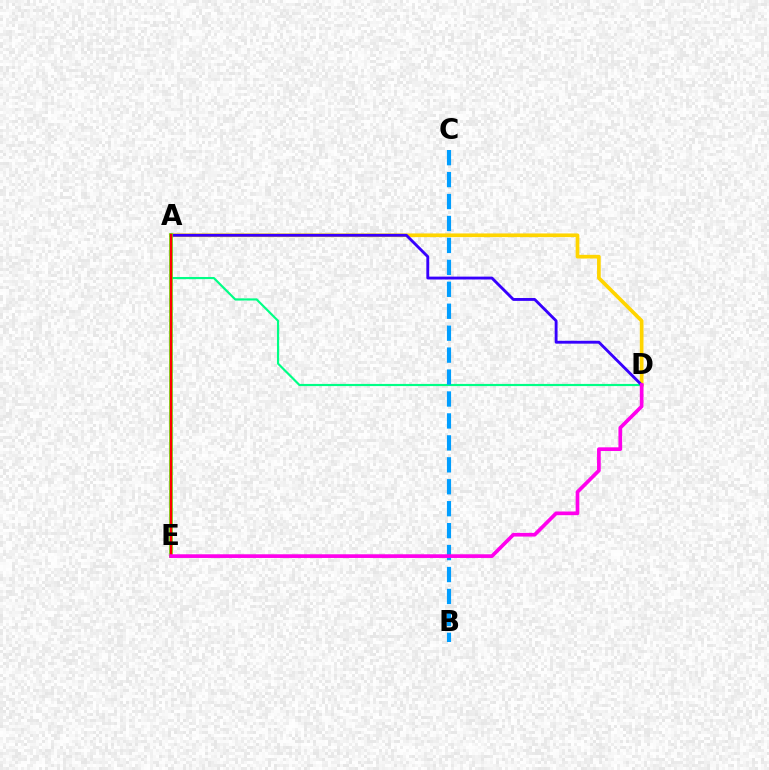{('A', 'D'): [{'color': '#00ff86', 'line_style': 'solid', 'thickness': 1.56}, {'color': '#ffd500', 'line_style': 'solid', 'thickness': 2.66}, {'color': '#3700ff', 'line_style': 'solid', 'thickness': 2.06}], ('A', 'E'): [{'color': '#4fff00', 'line_style': 'solid', 'thickness': 2.6}, {'color': '#ff0000', 'line_style': 'solid', 'thickness': 1.77}], ('B', 'C'): [{'color': '#009eff', 'line_style': 'dashed', 'thickness': 2.98}], ('D', 'E'): [{'color': '#ff00ed', 'line_style': 'solid', 'thickness': 2.65}]}